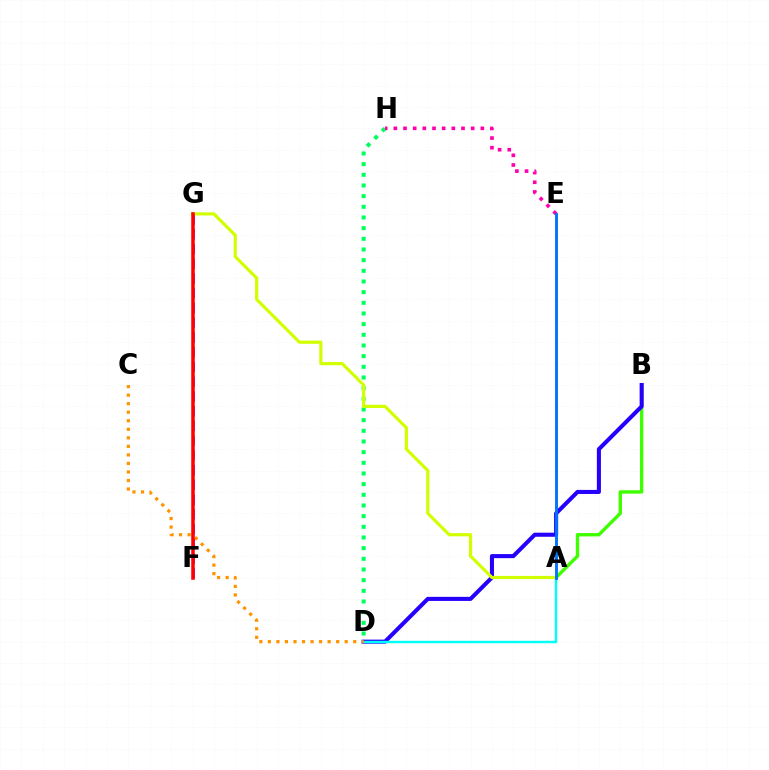{('F', 'G'): [{'color': '#b900ff', 'line_style': 'dashed', 'thickness': 2.0}, {'color': '#ff0000', 'line_style': 'solid', 'thickness': 2.53}], ('A', 'B'): [{'color': '#3dff00', 'line_style': 'solid', 'thickness': 2.42}], ('D', 'H'): [{'color': '#00ff5c', 'line_style': 'dotted', 'thickness': 2.9}], ('B', 'D'): [{'color': '#2500ff', 'line_style': 'solid', 'thickness': 2.93}], ('A', 'D'): [{'color': '#00fff6', 'line_style': 'solid', 'thickness': 1.74}], ('C', 'D'): [{'color': '#ff9400', 'line_style': 'dotted', 'thickness': 2.32}], ('E', 'H'): [{'color': '#ff00ac', 'line_style': 'dotted', 'thickness': 2.63}], ('A', 'G'): [{'color': '#d1ff00', 'line_style': 'solid', 'thickness': 2.29}], ('A', 'E'): [{'color': '#0074ff', 'line_style': 'solid', 'thickness': 2.1}]}